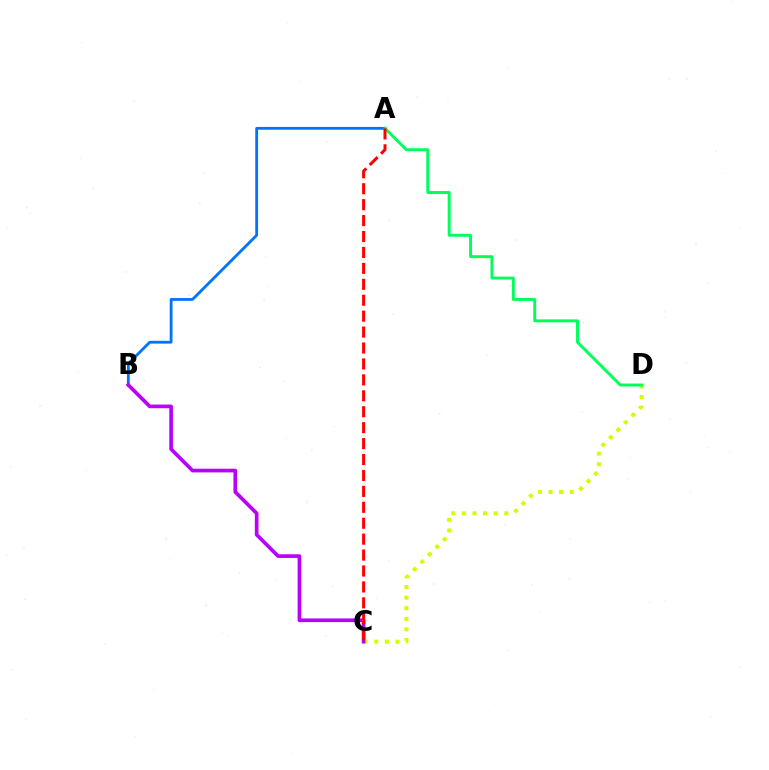{('C', 'D'): [{'color': '#d1ff00', 'line_style': 'dotted', 'thickness': 2.88}], ('A', 'B'): [{'color': '#0074ff', 'line_style': 'solid', 'thickness': 2.02}], ('B', 'C'): [{'color': '#b900ff', 'line_style': 'solid', 'thickness': 2.65}], ('A', 'D'): [{'color': '#00ff5c', 'line_style': 'solid', 'thickness': 2.11}], ('A', 'C'): [{'color': '#ff0000', 'line_style': 'dashed', 'thickness': 2.16}]}